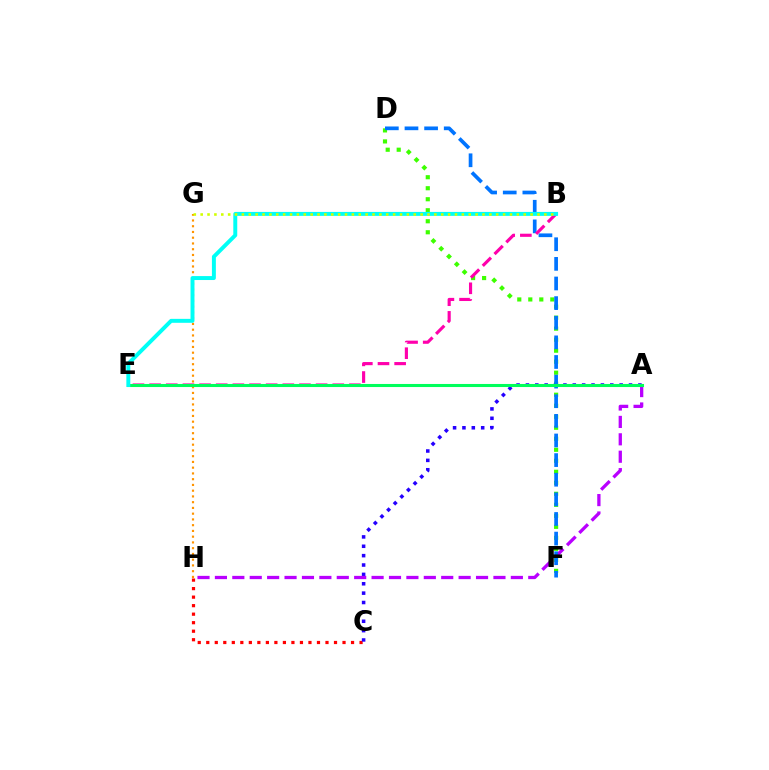{('D', 'F'): [{'color': '#3dff00', 'line_style': 'dotted', 'thickness': 2.99}, {'color': '#0074ff', 'line_style': 'dashed', 'thickness': 2.67}], ('C', 'H'): [{'color': '#ff0000', 'line_style': 'dotted', 'thickness': 2.31}], ('A', 'C'): [{'color': '#2500ff', 'line_style': 'dotted', 'thickness': 2.55}], ('A', 'H'): [{'color': '#b900ff', 'line_style': 'dashed', 'thickness': 2.36}], ('G', 'H'): [{'color': '#ff9400', 'line_style': 'dotted', 'thickness': 1.56}], ('B', 'E'): [{'color': '#ff00ac', 'line_style': 'dashed', 'thickness': 2.26}, {'color': '#00fff6', 'line_style': 'solid', 'thickness': 2.84}], ('A', 'E'): [{'color': '#00ff5c', 'line_style': 'solid', 'thickness': 2.21}], ('B', 'G'): [{'color': '#d1ff00', 'line_style': 'dotted', 'thickness': 1.87}]}